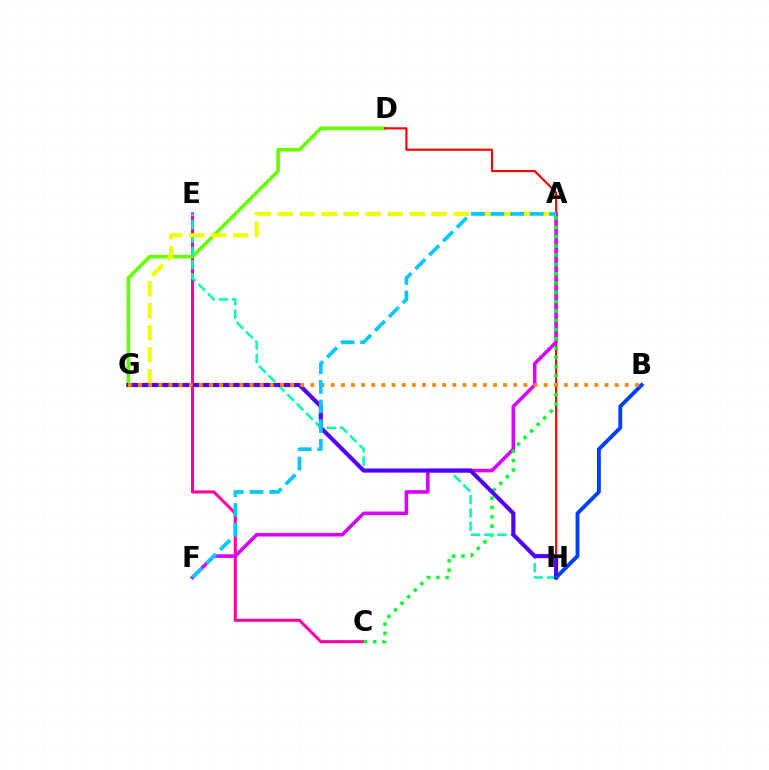{('C', 'E'): [{'color': '#ff00a0', 'line_style': 'solid', 'thickness': 2.2}], ('D', 'G'): [{'color': '#66ff00', 'line_style': 'solid', 'thickness': 2.63}], ('D', 'H'): [{'color': '#ff0000', 'line_style': 'solid', 'thickness': 1.55}], ('A', 'F'): [{'color': '#d600ff', 'line_style': 'solid', 'thickness': 2.57}, {'color': '#00c7ff', 'line_style': 'dashed', 'thickness': 2.66}], ('A', 'C'): [{'color': '#00ff27', 'line_style': 'dotted', 'thickness': 2.53}], ('E', 'H'): [{'color': '#00ffaf', 'line_style': 'dashed', 'thickness': 1.81}], ('A', 'G'): [{'color': '#eeff00', 'line_style': 'dashed', 'thickness': 2.99}], ('G', 'H'): [{'color': '#4f00ff', 'line_style': 'solid', 'thickness': 2.97}], ('B', 'H'): [{'color': '#003fff', 'line_style': 'solid', 'thickness': 2.77}], ('B', 'G'): [{'color': '#ff8800', 'line_style': 'dotted', 'thickness': 2.75}]}